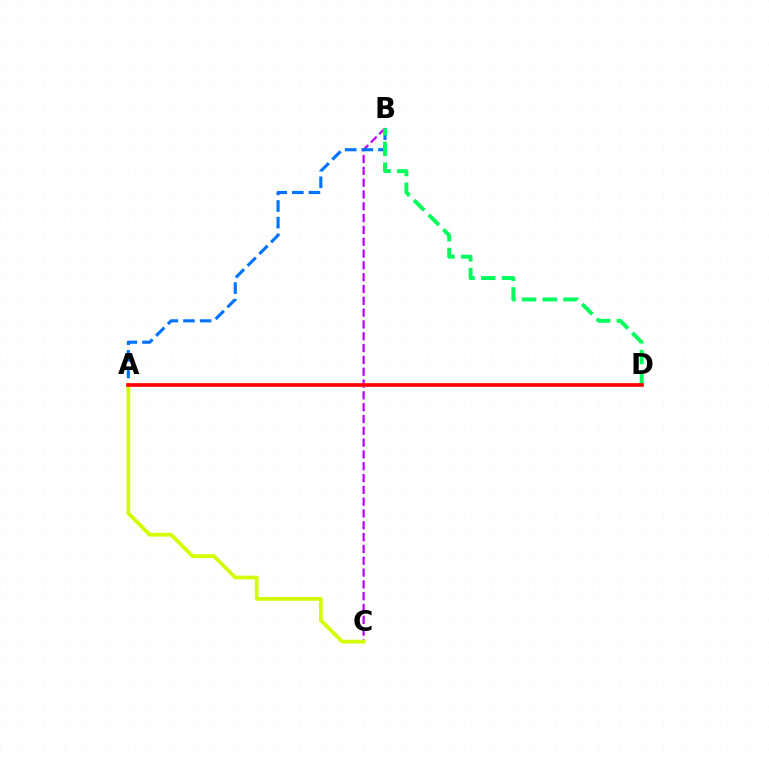{('B', 'C'): [{'color': '#b900ff', 'line_style': 'dashed', 'thickness': 1.61}], ('A', 'B'): [{'color': '#0074ff', 'line_style': 'dashed', 'thickness': 2.26}], ('A', 'C'): [{'color': '#d1ff00', 'line_style': 'solid', 'thickness': 2.73}], ('B', 'D'): [{'color': '#00ff5c', 'line_style': 'dashed', 'thickness': 2.82}], ('A', 'D'): [{'color': '#ff0000', 'line_style': 'solid', 'thickness': 2.63}]}